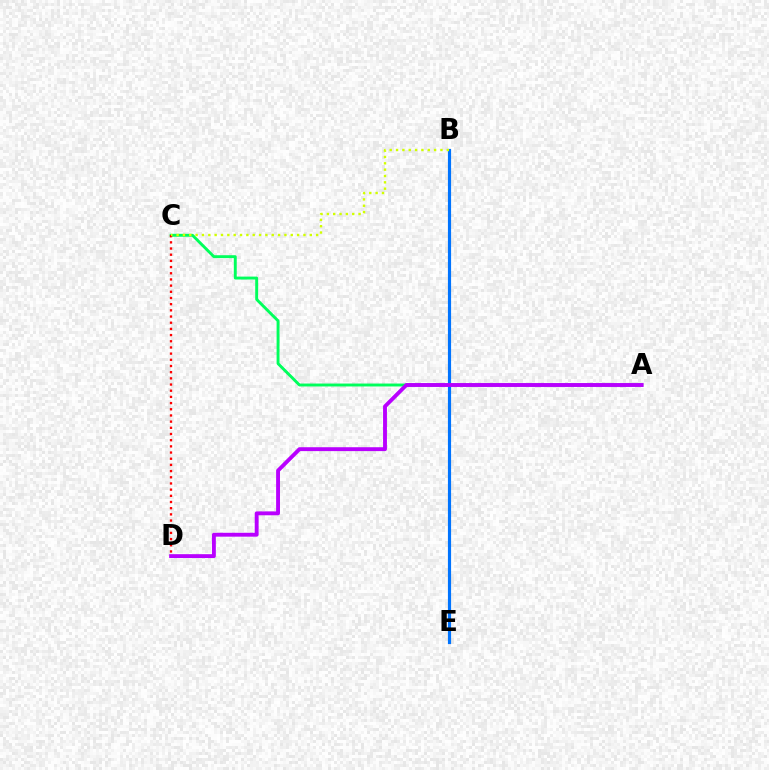{('A', 'C'): [{'color': '#00ff5c', 'line_style': 'solid', 'thickness': 2.1}], ('B', 'E'): [{'color': '#0074ff', 'line_style': 'solid', 'thickness': 2.28}], ('A', 'D'): [{'color': '#b900ff', 'line_style': 'solid', 'thickness': 2.79}], ('C', 'D'): [{'color': '#ff0000', 'line_style': 'dotted', 'thickness': 1.68}], ('B', 'C'): [{'color': '#d1ff00', 'line_style': 'dotted', 'thickness': 1.72}]}